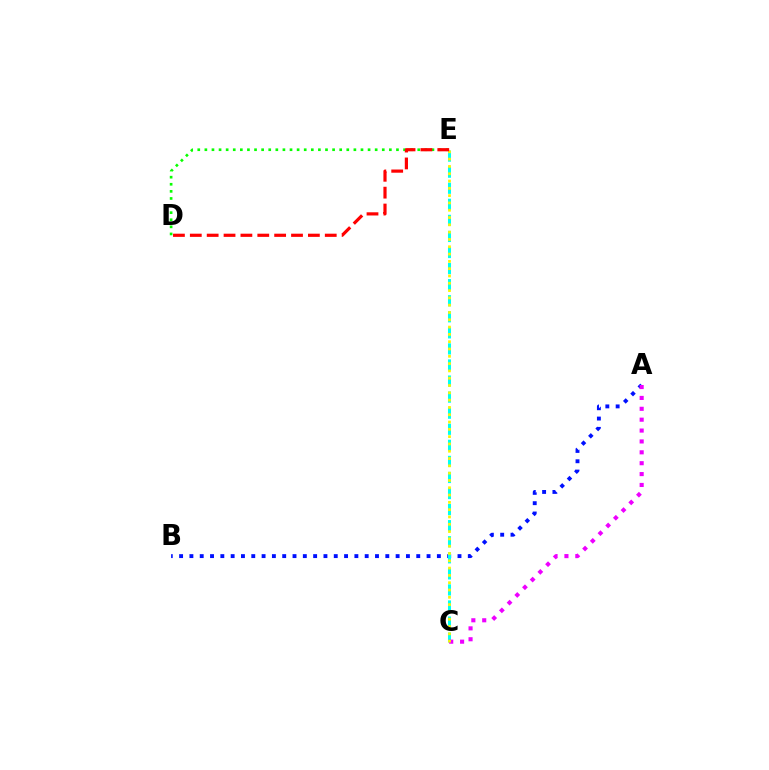{('A', 'B'): [{'color': '#0010ff', 'line_style': 'dotted', 'thickness': 2.8}], ('C', 'E'): [{'color': '#00fff6', 'line_style': 'dashed', 'thickness': 2.18}, {'color': '#fcf500', 'line_style': 'dotted', 'thickness': 1.98}], ('D', 'E'): [{'color': '#08ff00', 'line_style': 'dotted', 'thickness': 1.93}, {'color': '#ff0000', 'line_style': 'dashed', 'thickness': 2.29}], ('A', 'C'): [{'color': '#ee00ff', 'line_style': 'dotted', 'thickness': 2.96}]}